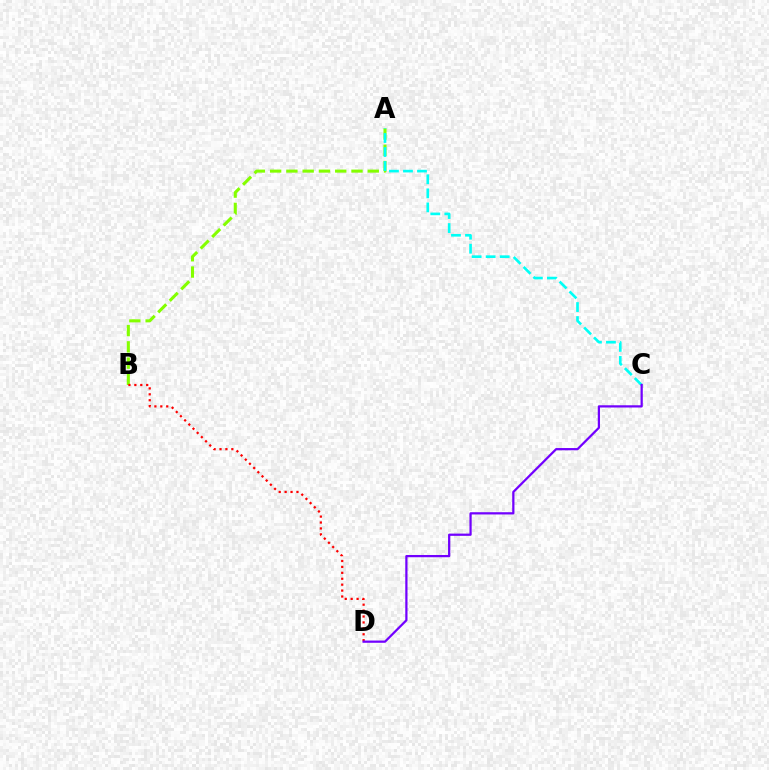{('A', 'B'): [{'color': '#84ff00', 'line_style': 'dashed', 'thickness': 2.21}], ('A', 'C'): [{'color': '#00fff6', 'line_style': 'dashed', 'thickness': 1.9}], ('B', 'D'): [{'color': '#ff0000', 'line_style': 'dotted', 'thickness': 1.61}], ('C', 'D'): [{'color': '#7200ff', 'line_style': 'solid', 'thickness': 1.61}]}